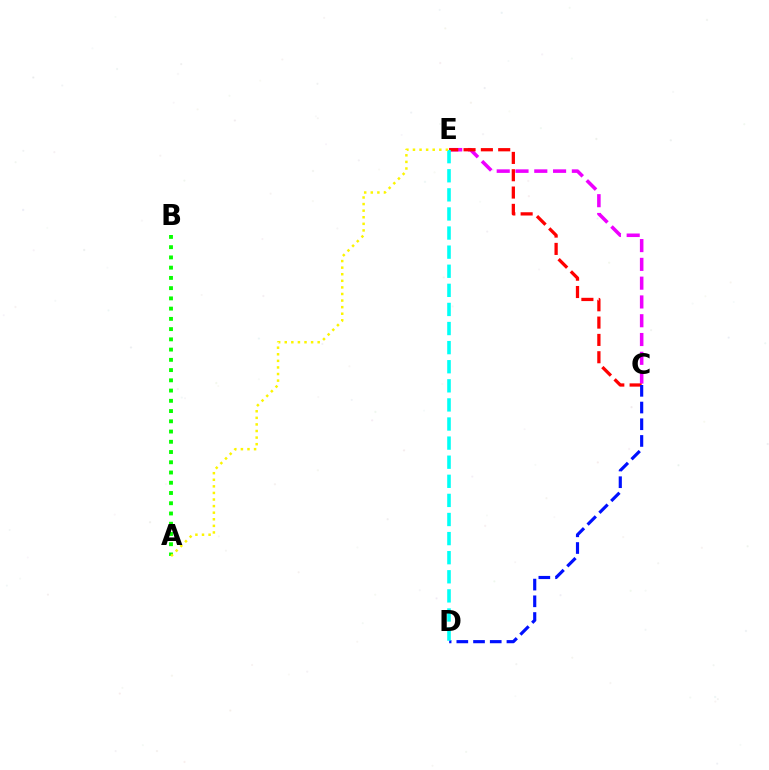{('C', 'E'): [{'color': '#ee00ff', 'line_style': 'dashed', 'thickness': 2.55}, {'color': '#ff0000', 'line_style': 'dashed', 'thickness': 2.35}], ('C', 'D'): [{'color': '#0010ff', 'line_style': 'dashed', 'thickness': 2.27}], ('A', 'B'): [{'color': '#08ff00', 'line_style': 'dotted', 'thickness': 2.78}], ('D', 'E'): [{'color': '#00fff6', 'line_style': 'dashed', 'thickness': 2.59}], ('A', 'E'): [{'color': '#fcf500', 'line_style': 'dotted', 'thickness': 1.79}]}